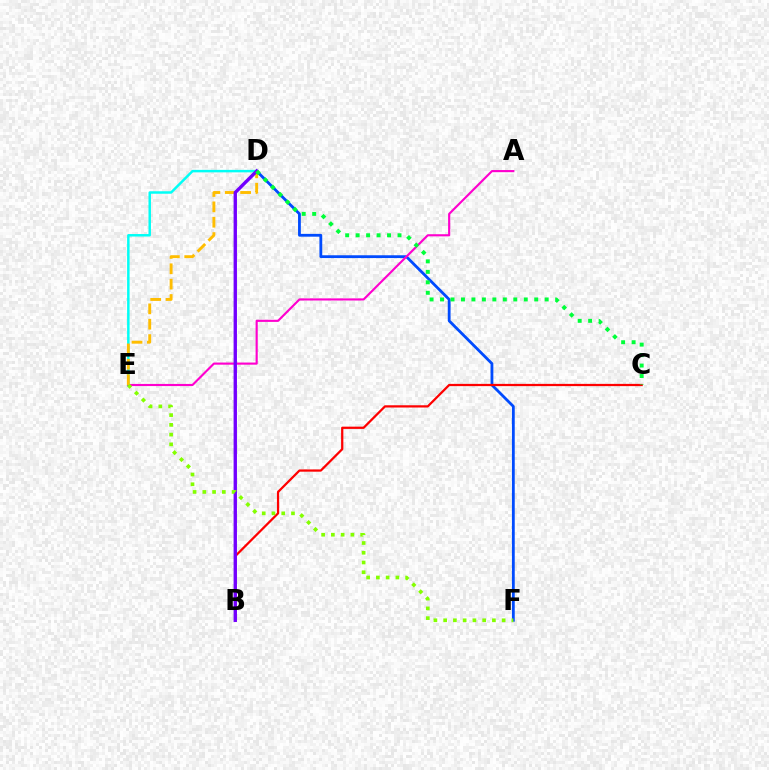{('D', 'F'): [{'color': '#004bff', 'line_style': 'solid', 'thickness': 2.02}], ('D', 'E'): [{'color': '#00fff6', 'line_style': 'solid', 'thickness': 1.78}, {'color': '#ffbd00', 'line_style': 'dashed', 'thickness': 2.09}], ('A', 'E'): [{'color': '#ff00cf', 'line_style': 'solid', 'thickness': 1.54}], ('B', 'C'): [{'color': '#ff0000', 'line_style': 'solid', 'thickness': 1.62}], ('B', 'D'): [{'color': '#7200ff', 'line_style': 'solid', 'thickness': 2.43}], ('C', 'D'): [{'color': '#00ff39', 'line_style': 'dotted', 'thickness': 2.84}], ('E', 'F'): [{'color': '#84ff00', 'line_style': 'dotted', 'thickness': 2.65}]}